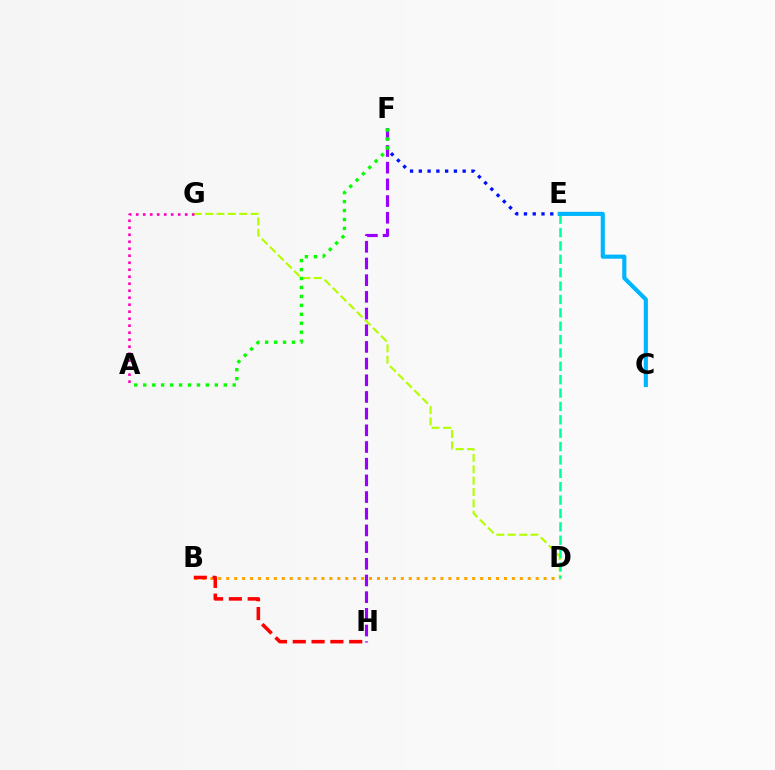{('D', 'G'): [{'color': '#b3ff00', 'line_style': 'dashed', 'thickness': 1.54}], ('E', 'F'): [{'color': '#0010ff', 'line_style': 'dotted', 'thickness': 2.38}], ('B', 'D'): [{'color': '#ffa500', 'line_style': 'dotted', 'thickness': 2.16}], ('F', 'H'): [{'color': '#9b00ff', 'line_style': 'dashed', 'thickness': 2.27}], ('B', 'H'): [{'color': '#ff0000', 'line_style': 'dashed', 'thickness': 2.56}], ('D', 'E'): [{'color': '#00ff9d', 'line_style': 'dashed', 'thickness': 1.82}], ('A', 'F'): [{'color': '#08ff00', 'line_style': 'dotted', 'thickness': 2.43}], ('A', 'G'): [{'color': '#ff00bd', 'line_style': 'dotted', 'thickness': 1.9}], ('C', 'E'): [{'color': '#00b5ff', 'line_style': 'solid', 'thickness': 2.97}]}